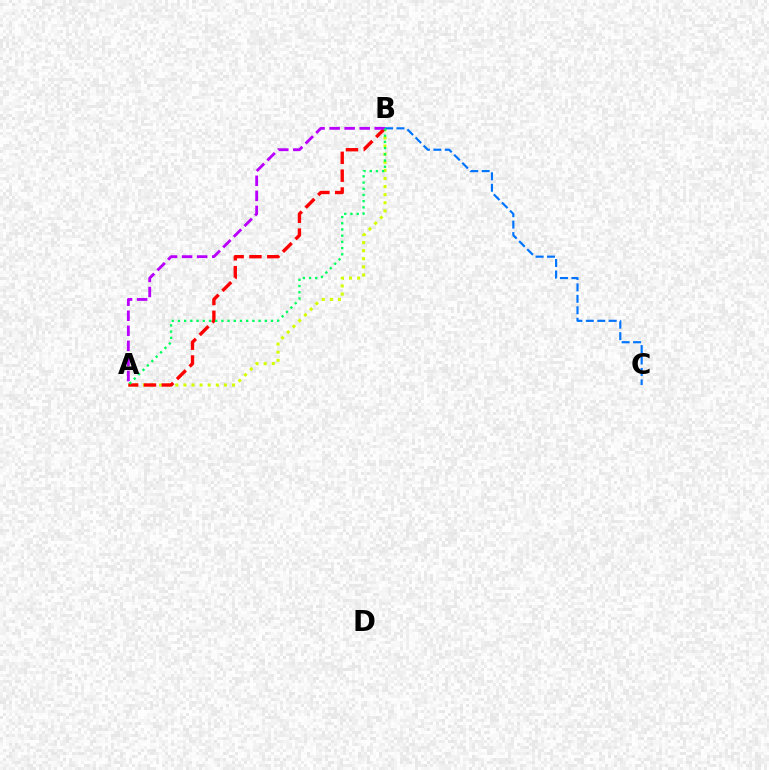{('A', 'B'): [{'color': '#d1ff00', 'line_style': 'dotted', 'thickness': 2.2}, {'color': '#ff0000', 'line_style': 'dashed', 'thickness': 2.42}, {'color': '#b900ff', 'line_style': 'dashed', 'thickness': 2.04}, {'color': '#00ff5c', 'line_style': 'dotted', 'thickness': 1.69}], ('B', 'C'): [{'color': '#0074ff', 'line_style': 'dashed', 'thickness': 1.55}]}